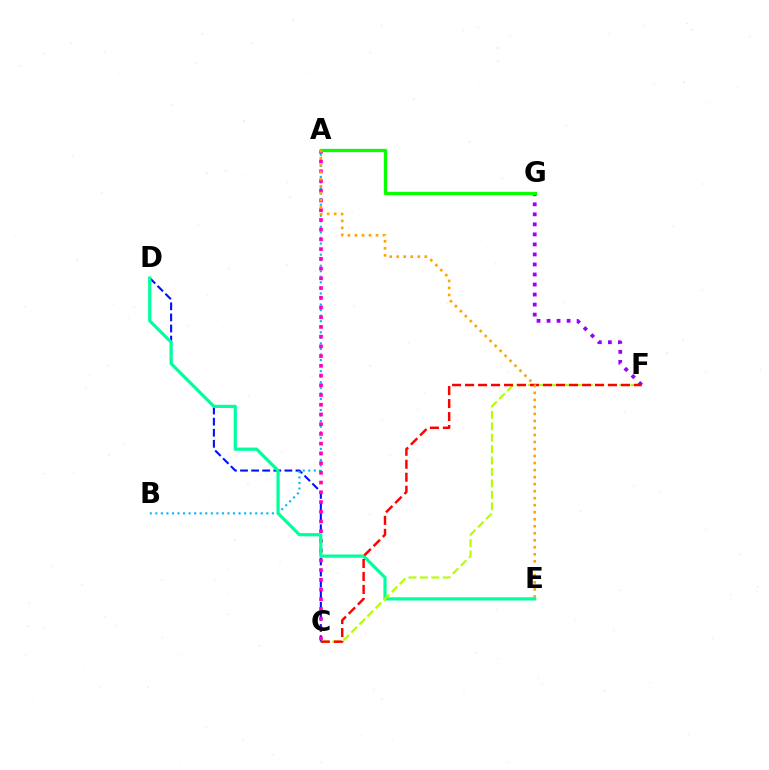{('C', 'D'): [{'color': '#0010ff', 'line_style': 'dashed', 'thickness': 1.51}], ('A', 'B'): [{'color': '#00b5ff', 'line_style': 'dotted', 'thickness': 1.51}], ('F', 'G'): [{'color': '#9b00ff', 'line_style': 'dotted', 'thickness': 2.72}], ('A', 'C'): [{'color': '#ff00bd', 'line_style': 'dotted', 'thickness': 2.64}], ('D', 'E'): [{'color': '#00ff9d', 'line_style': 'solid', 'thickness': 2.31}], ('C', 'F'): [{'color': '#b3ff00', 'line_style': 'dashed', 'thickness': 1.55}, {'color': '#ff0000', 'line_style': 'dashed', 'thickness': 1.76}], ('A', 'G'): [{'color': '#08ff00', 'line_style': 'solid', 'thickness': 2.37}], ('A', 'E'): [{'color': '#ffa500', 'line_style': 'dotted', 'thickness': 1.91}]}